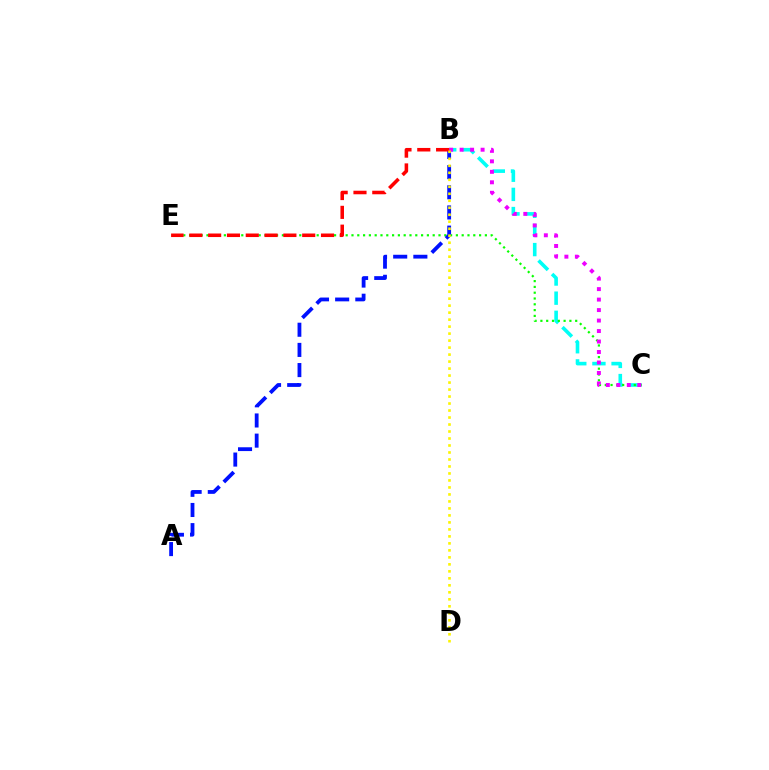{('B', 'C'): [{'color': '#00fff6', 'line_style': 'dashed', 'thickness': 2.6}, {'color': '#ee00ff', 'line_style': 'dotted', 'thickness': 2.85}], ('C', 'E'): [{'color': '#08ff00', 'line_style': 'dotted', 'thickness': 1.58}], ('A', 'B'): [{'color': '#0010ff', 'line_style': 'dashed', 'thickness': 2.74}], ('B', 'E'): [{'color': '#ff0000', 'line_style': 'dashed', 'thickness': 2.56}], ('B', 'D'): [{'color': '#fcf500', 'line_style': 'dotted', 'thickness': 1.9}]}